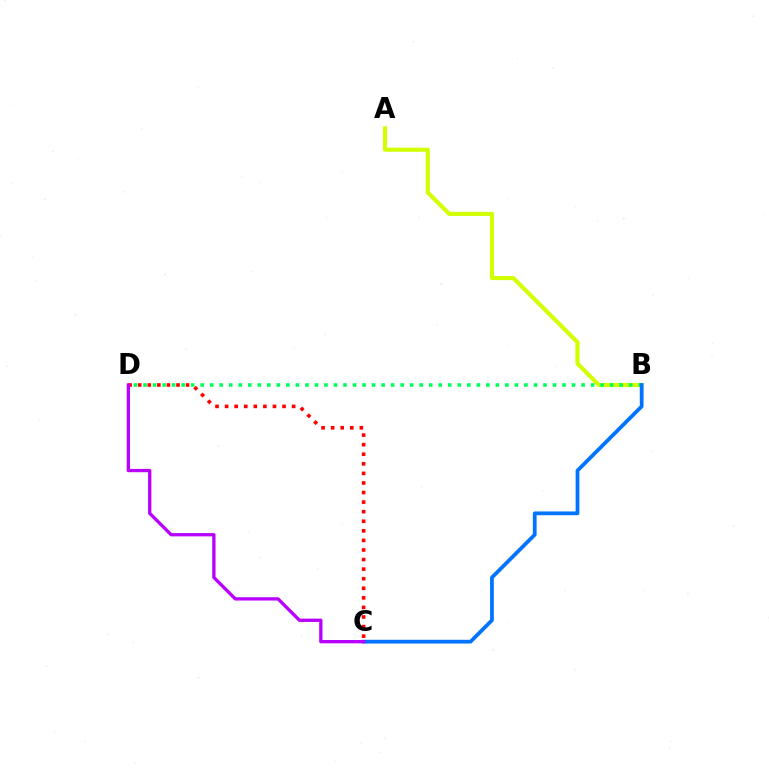{('A', 'B'): [{'color': '#d1ff00', 'line_style': 'solid', 'thickness': 2.95}], ('C', 'D'): [{'color': '#ff0000', 'line_style': 'dotted', 'thickness': 2.6}, {'color': '#b900ff', 'line_style': 'solid', 'thickness': 2.38}], ('B', 'D'): [{'color': '#00ff5c', 'line_style': 'dotted', 'thickness': 2.59}], ('B', 'C'): [{'color': '#0074ff', 'line_style': 'solid', 'thickness': 2.7}]}